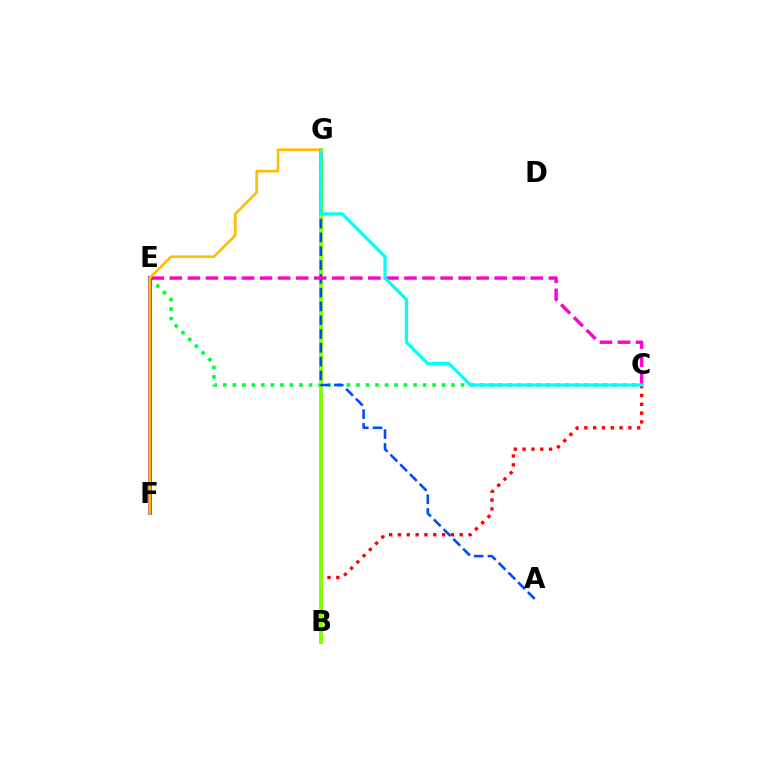{('C', 'E'): [{'color': '#00ff39', 'line_style': 'dotted', 'thickness': 2.58}, {'color': '#ff00cf', 'line_style': 'dashed', 'thickness': 2.45}], ('B', 'C'): [{'color': '#ff0000', 'line_style': 'dotted', 'thickness': 2.4}], ('E', 'F'): [{'color': '#7200ff', 'line_style': 'solid', 'thickness': 2.54}], ('B', 'G'): [{'color': '#84ff00', 'line_style': 'solid', 'thickness': 2.81}], ('A', 'G'): [{'color': '#004bff', 'line_style': 'dashed', 'thickness': 1.87}], ('C', 'G'): [{'color': '#00fff6', 'line_style': 'solid', 'thickness': 2.28}], ('F', 'G'): [{'color': '#ffbd00', 'line_style': 'solid', 'thickness': 1.88}]}